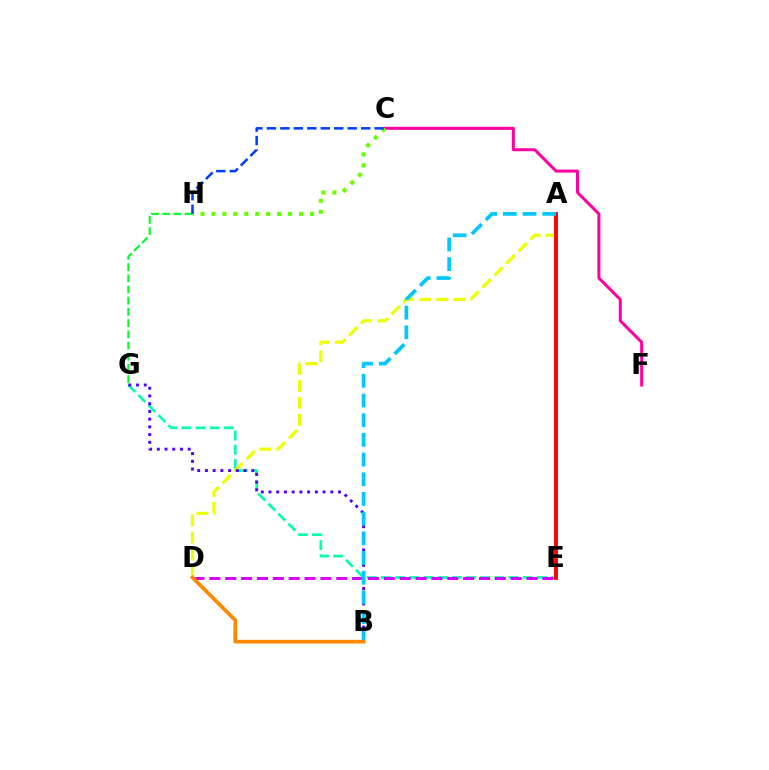{('E', 'G'): [{'color': '#00ffaf', 'line_style': 'dashed', 'thickness': 1.92}], ('A', 'D'): [{'color': '#eeff00', 'line_style': 'dashed', 'thickness': 2.31}], ('B', 'G'): [{'color': '#4f00ff', 'line_style': 'dotted', 'thickness': 2.1}], ('D', 'E'): [{'color': '#d600ff', 'line_style': 'dashed', 'thickness': 2.15}], ('G', 'H'): [{'color': '#00ff27', 'line_style': 'dashed', 'thickness': 1.52}], ('A', 'E'): [{'color': '#ff0000', 'line_style': 'solid', 'thickness': 2.8}], ('A', 'B'): [{'color': '#00c7ff', 'line_style': 'dashed', 'thickness': 2.67}], ('C', 'F'): [{'color': '#ff00a0', 'line_style': 'solid', 'thickness': 2.17}], ('C', 'H'): [{'color': '#66ff00', 'line_style': 'dotted', 'thickness': 2.98}, {'color': '#003fff', 'line_style': 'dashed', 'thickness': 1.83}], ('B', 'D'): [{'color': '#ff8800', 'line_style': 'solid', 'thickness': 2.66}]}